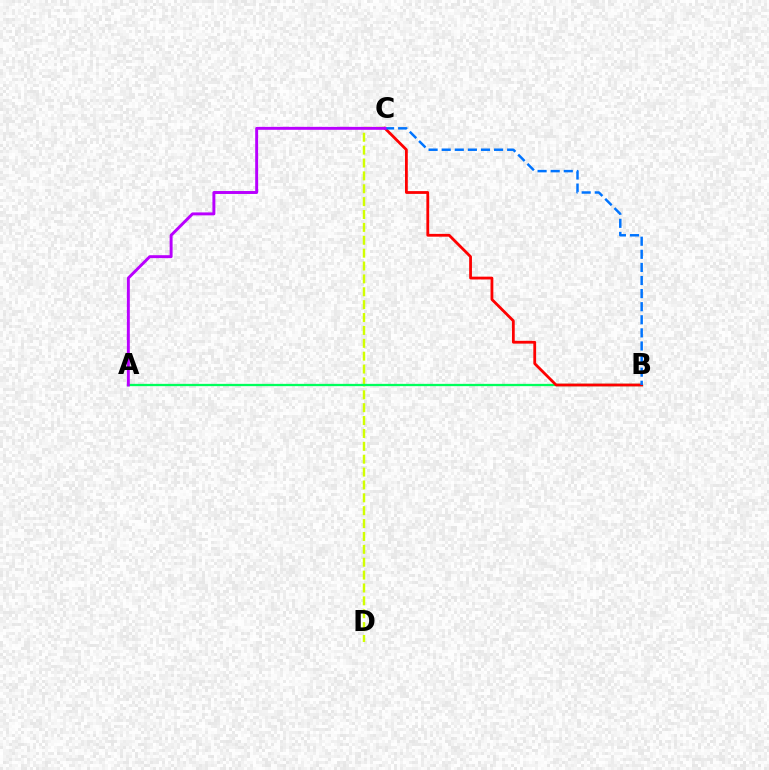{('C', 'D'): [{'color': '#d1ff00', 'line_style': 'dashed', 'thickness': 1.75}], ('A', 'B'): [{'color': '#00ff5c', 'line_style': 'solid', 'thickness': 1.65}], ('B', 'C'): [{'color': '#ff0000', 'line_style': 'solid', 'thickness': 2.01}, {'color': '#0074ff', 'line_style': 'dashed', 'thickness': 1.78}], ('A', 'C'): [{'color': '#b900ff', 'line_style': 'solid', 'thickness': 2.12}]}